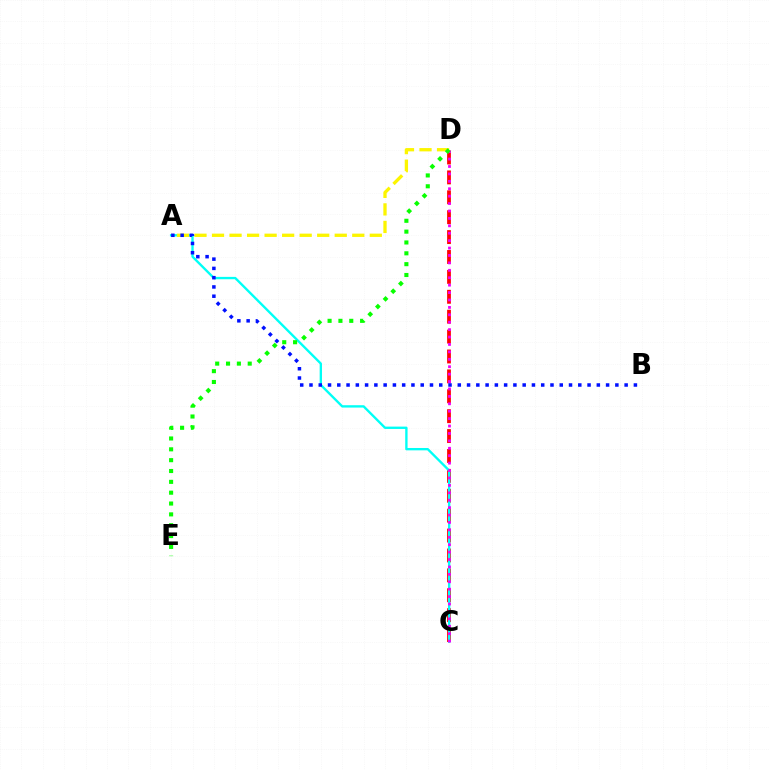{('C', 'D'): [{'color': '#ff0000', 'line_style': 'dashed', 'thickness': 2.7}, {'color': '#ee00ff', 'line_style': 'dotted', 'thickness': 2.01}], ('A', 'C'): [{'color': '#00fff6', 'line_style': 'solid', 'thickness': 1.7}], ('A', 'D'): [{'color': '#fcf500', 'line_style': 'dashed', 'thickness': 2.38}], ('D', 'E'): [{'color': '#08ff00', 'line_style': 'dotted', 'thickness': 2.95}], ('A', 'B'): [{'color': '#0010ff', 'line_style': 'dotted', 'thickness': 2.52}]}